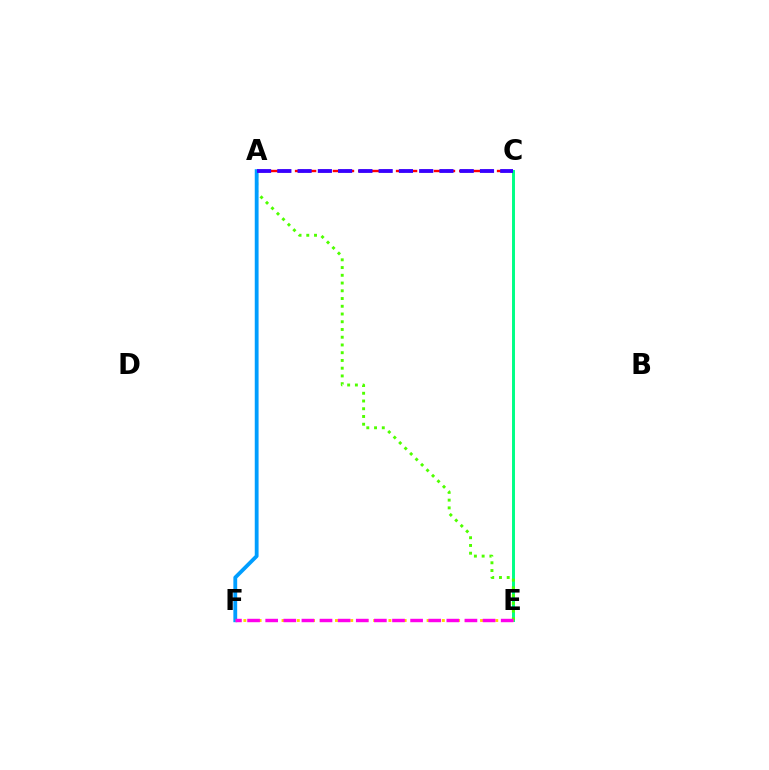{('C', 'E'): [{'color': '#00ff86', 'line_style': 'solid', 'thickness': 2.13}], ('A', 'C'): [{'color': '#ff0000', 'line_style': 'dashed', 'thickness': 1.71}, {'color': '#3700ff', 'line_style': 'dashed', 'thickness': 2.75}], ('A', 'E'): [{'color': '#4fff00', 'line_style': 'dotted', 'thickness': 2.1}], ('A', 'F'): [{'color': '#009eff', 'line_style': 'solid', 'thickness': 2.75}], ('E', 'F'): [{'color': '#ffd500', 'line_style': 'dotted', 'thickness': 2.07}, {'color': '#ff00ed', 'line_style': 'dashed', 'thickness': 2.46}]}